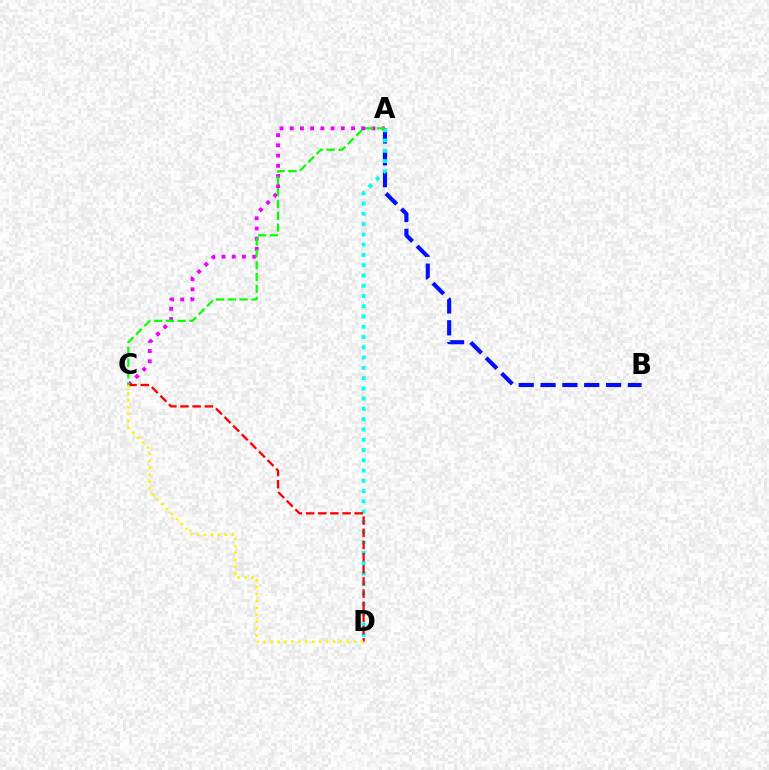{('A', 'B'): [{'color': '#0010ff', 'line_style': 'dashed', 'thickness': 2.97}], ('A', 'C'): [{'color': '#ee00ff', 'line_style': 'dotted', 'thickness': 2.78}, {'color': '#08ff00', 'line_style': 'dashed', 'thickness': 1.6}], ('A', 'D'): [{'color': '#00fff6', 'line_style': 'dotted', 'thickness': 2.79}], ('C', 'D'): [{'color': '#ff0000', 'line_style': 'dashed', 'thickness': 1.65}, {'color': '#fcf500', 'line_style': 'dotted', 'thickness': 1.89}]}